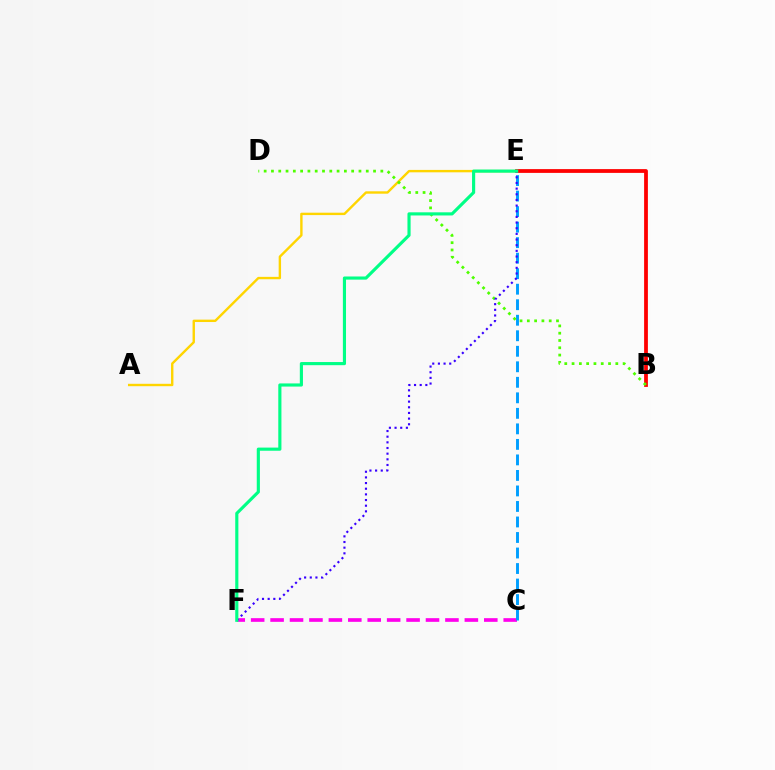{('C', 'F'): [{'color': '#ff00ed', 'line_style': 'dashed', 'thickness': 2.64}], ('B', 'E'): [{'color': '#ff0000', 'line_style': 'solid', 'thickness': 2.72}], ('A', 'E'): [{'color': '#ffd500', 'line_style': 'solid', 'thickness': 1.72}], ('C', 'E'): [{'color': '#009eff', 'line_style': 'dashed', 'thickness': 2.11}], ('B', 'D'): [{'color': '#4fff00', 'line_style': 'dotted', 'thickness': 1.98}], ('E', 'F'): [{'color': '#3700ff', 'line_style': 'dotted', 'thickness': 1.54}, {'color': '#00ff86', 'line_style': 'solid', 'thickness': 2.26}]}